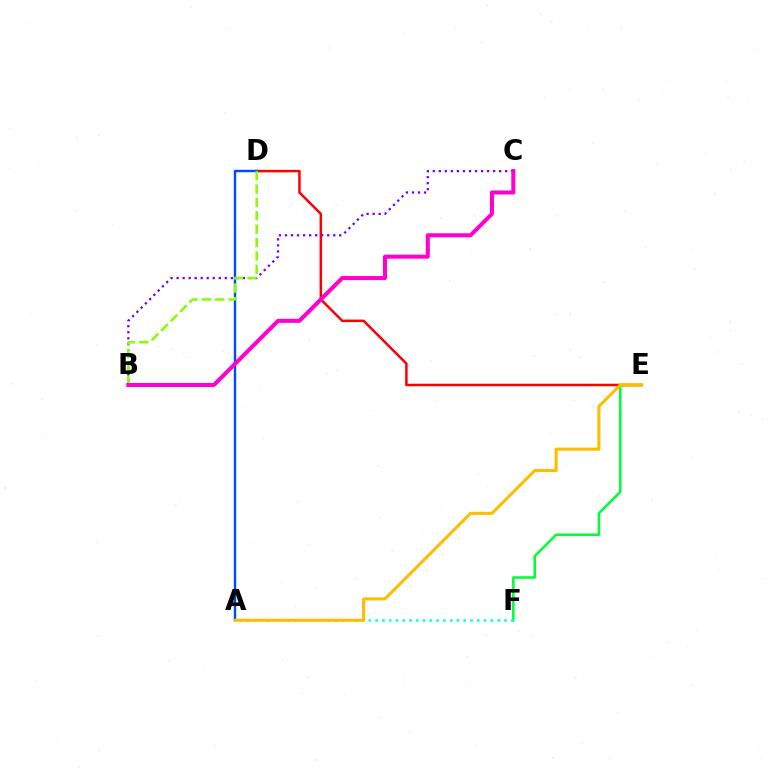{('D', 'E'): [{'color': '#ff0000', 'line_style': 'solid', 'thickness': 1.81}], ('E', 'F'): [{'color': '#00ff39', 'line_style': 'solid', 'thickness': 1.84}], ('B', 'C'): [{'color': '#7200ff', 'line_style': 'dotted', 'thickness': 1.64}, {'color': '#ff00cf', 'line_style': 'solid', 'thickness': 2.91}], ('A', 'F'): [{'color': '#00fff6', 'line_style': 'dotted', 'thickness': 1.84}], ('A', 'D'): [{'color': '#004bff', 'line_style': 'solid', 'thickness': 1.74}], ('B', 'D'): [{'color': '#84ff00', 'line_style': 'dashed', 'thickness': 1.82}], ('A', 'E'): [{'color': '#ffbd00', 'line_style': 'solid', 'thickness': 2.22}]}